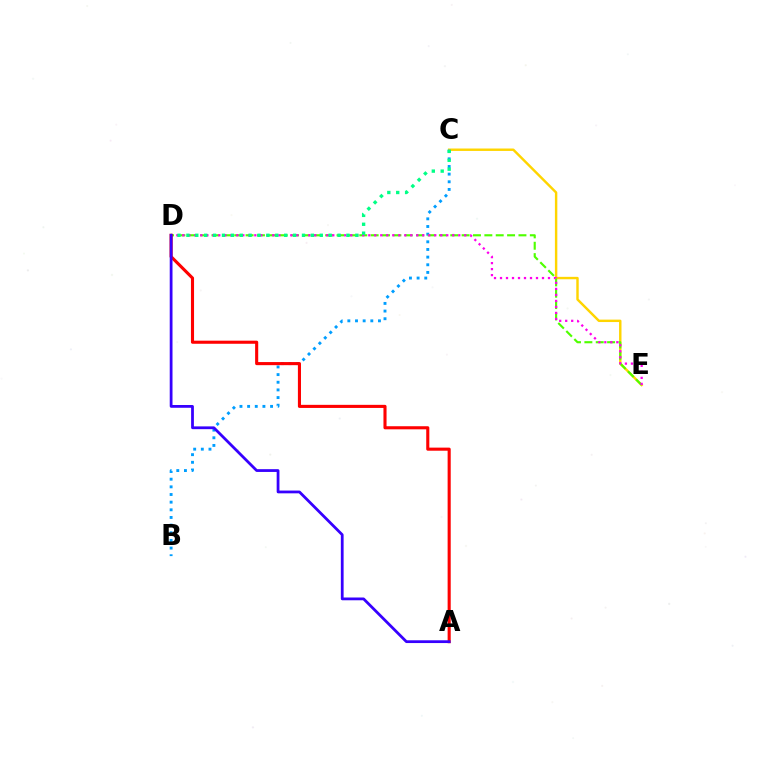{('C', 'E'): [{'color': '#ffd500', 'line_style': 'solid', 'thickness': 1.75}], ('B', 'C'): [{'color': '#009eff', 'line_style': 'dotted', 'thickness': 2.08}], ('D', 'E'): [{'color': '#4fff00', 'line_style': 'dashed', 'thickness': 1.54}, {'color': '#ff00ed', 'line_style': 'dotted', 'thickness': 1.63}], ('A', 'D'): [{'color': '#ff0000', 'line_style': 'solid', 'thickness': 2.23}, {'color': '#3700ff', 'line_style': 'solid', 'thickness': 2.0}], ('C', 'D'): [{'color': '#00ff86', 'line_style': 'dotted', 'thickness': 2.42}]}